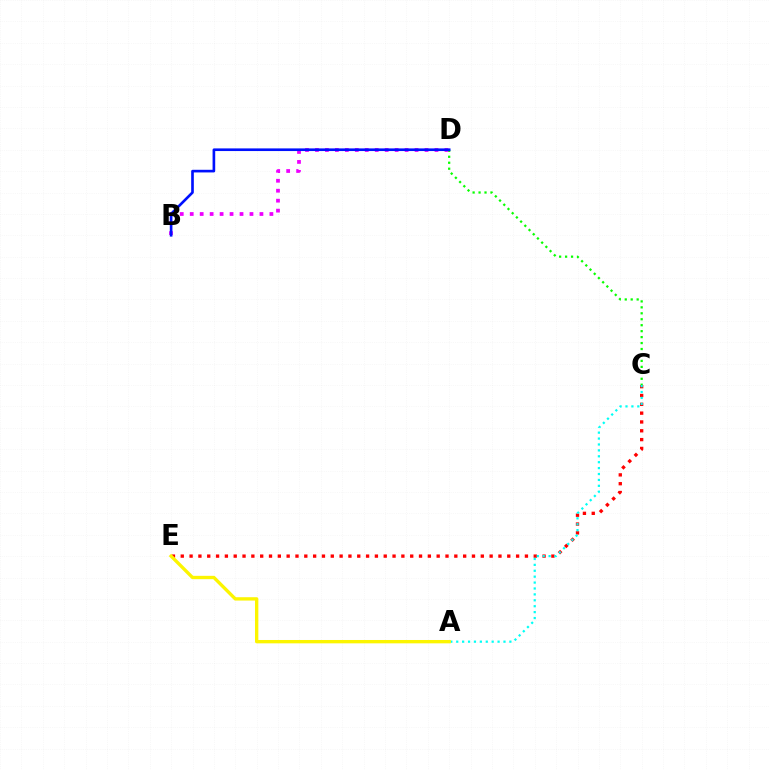{('C', 'D'): [{'color': '#08ff00', 'line_style': 'dotted', 'thickness': 1.62}], ('C', 'E'): [{'color': '#ff0000', 'line_style': 'dotted', 'thickness': 2.4}], ('A', 'C'): [{'color': '#00fff6', 'line_style': 'dotted', 'thickness': 1.6}], ('A', 'E'): [{'color': '#fcf500', 'line_style': 'solid', 'thickness': 2.41}], ('B', 'D'): [{'color': '#ee00ff', 'line_style': 'dotted', 'thickness': 2.71}, {'color': '#0010ff', 'line_style': 'solid', 'thickness': 1.91}]}